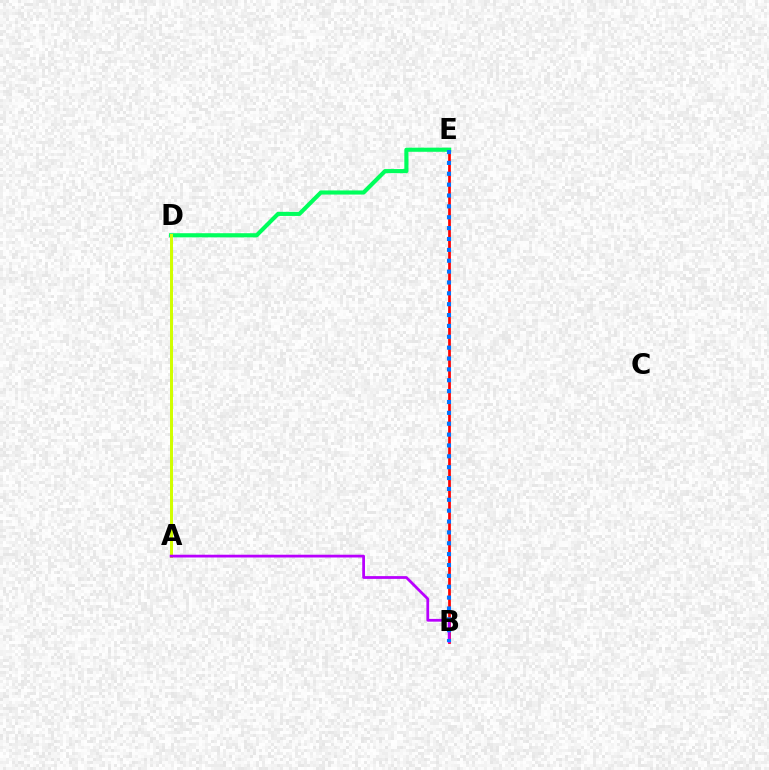{('B', 'E'): [{'color': '#ff0000', 'line_style': 'solid', 'thickness': 1.96}, {'color': '#0074ff', 'line_style': 'dotted', 'thickness': 2.95}], ('D', 'E'): [{'color': '#00ff5c', 'line_style': 'solid', 'thickness': 2.97}], ('A', 'D'): [{'color': '#d1ff00', 'line_style': 'solid', 'thickness': 2.15}], ('A', 'B'): [{'color': '#b900ff', 'line_style': 'solid', 'thickness': 1.99}]}